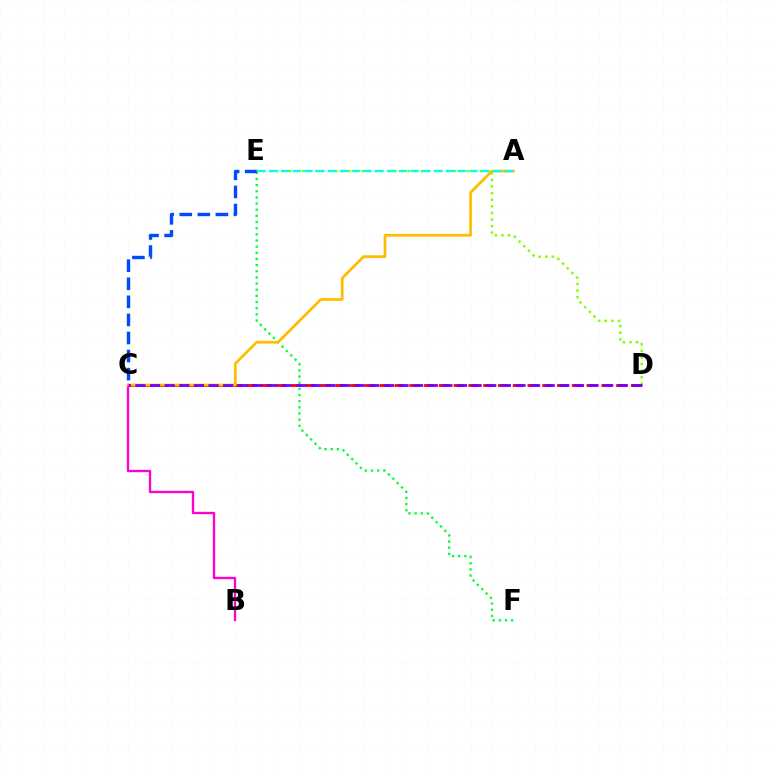{('E', 'F'): [{'color': '#00ff39', 'line_style': 'dotted', 'thickness': 1.67}], ('B', 'C'): [{'color': '#ff00cf', 'line_style': 'solid', 'thickness': 1.69}], ('C', 'D'): [{'color': '#ff0000', 'line_style': 'dashed', 'thickness': 2.01}, {'color': '#7200ff', 'line_style': 'dashed', 'thickness': 1.99}], ('A', 'C'): [{'color': '#ffbd00', 'line_style': 'solid', 'thickness': 1.98}], ('C', 'E'): [{'color': '#004bff', 'line_style': 'dashed', 'thickness': 2.46}], ('D', 'E'): [{'color': '#84ff00', 'line_style': 'dotted', 'thickness': 1.79}], ('A', 'E'): [{'color': '#00fff6', 'line_style': 'dashed', 'thickness': 1.6}]}